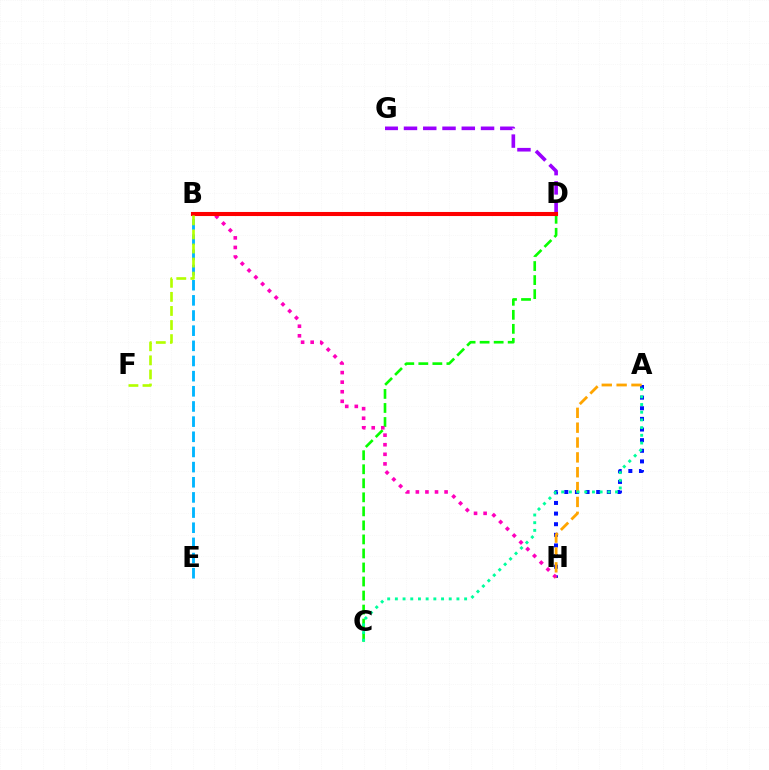{('C', 'D'): [{'color': '#08ff00', 'line_style': 'dashed', 'thickness': 1.91}], ('A', 'H'): [{'color': '#0010ff', 'line_style': 'dotted', 'thickness': 2.89}, {'color': '#ffa500', 'line_style': 'dashed', 'thickness': 2.02}], ('B', 'H'): [{'color': '#ff00bd', 'line_style': 'dotted', 'thickness': 2.6}], ('D', 'G'): [{'color': '#9b00ff', 'line_style': 'dashed', 'thickness': 2.62}], ('B', 'E'): [{'color': '#00b5ff', 'line_style': 'dashed', 'thickness': 2.06}], ('A', 'C'): [{'color': '#00ff9d', 'line_style': 'dotted', 'thickness': 2.09}], ('B', 'D'): [{'color': '#ff0000', 'line_style': 'solid', 'thickness': 2.94}], ('B', 'F'): [{'color': '#b3ff00', 'line_style': 'dashed', 'thickness': 1.91}]}